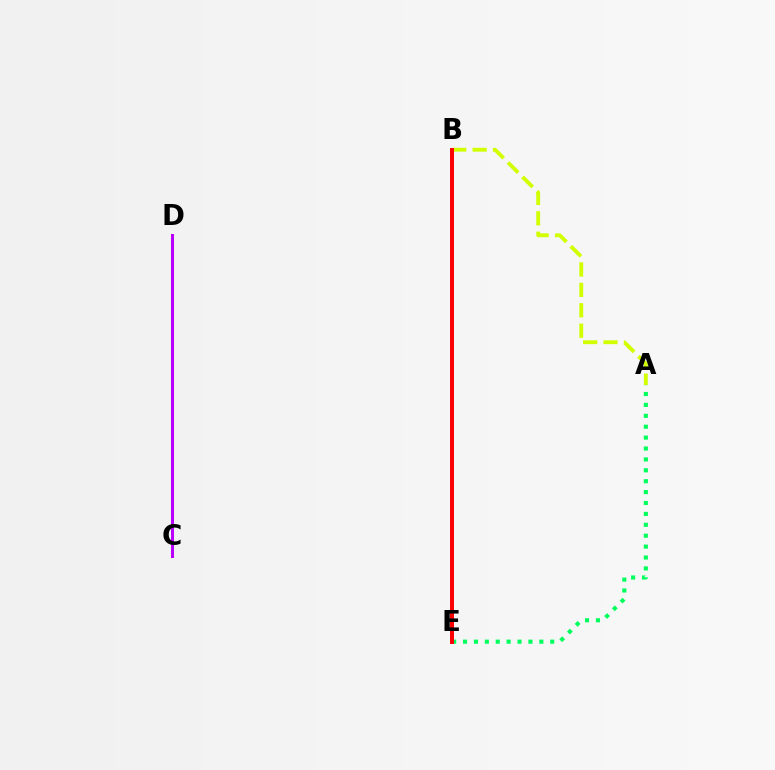{('C', 'D'): [{'color': '#b900ff', 'line_style': 'solid', 'thickness': 2.18}], ('A', 'E'): [{'color': '#00ff5c', 'line_style': 'dotted', 'thickness': 2.96}], ('B', 'E'): [{'color': '#0074ff', 'line_style': 'solid', 'thickness': 2.71}, {'color': '#ff0000', 'line_style': 'solid', 'thickness': 2.83}], ('A', 'B'): [{'color': '#d1ff00', 'line_style': 'dashed', 'thickness': 2.77}]}